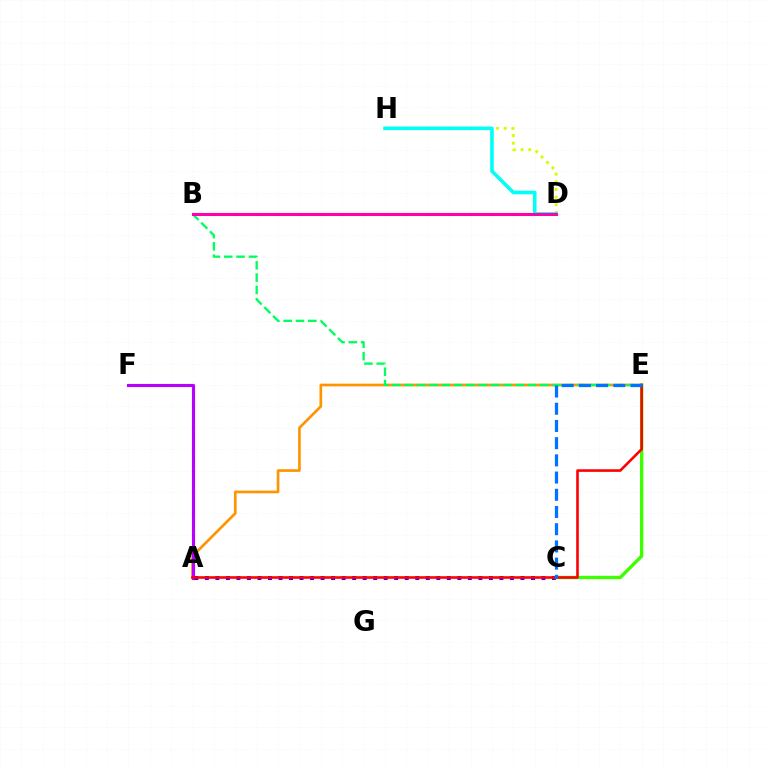{('A', 'E'): [{'color': '#ff9400', 'line_style': 'solid', 'thickness': 1.93}, {'color': '#ff0000', 'line_style': 'solid', 'thickness': 1.87}], ('A', 'F'): [{'color': '#b900ff', 'line_style': 'solid', 'thickness': 2.26}], ('D', 'H'): [{'color': '#d1ff00', 'line_style': 'dotted', 'thickness': 2.08}, {'color': '#00fff6', 'line_style': 'solid', 'thickness': 2.59}], ('B', 'E'): [{'color': '#00ff5c', 'line_style': 'dashed', 'thickness': 1.68}], ('A', 'C'): [{'color': '#2500ff', 'line_style': 'dotted', 'thickness': 2.86}], ('C', 'E'): [{'color': '#3dff00', 'line_style': 'solid', 'thickness': 2.41}, {'color': '#0074ff', 'line_style': 'dashed', 'thickness': 2.34}], ('B', 'D'): [{'color': '#ff00ac', 'line_style': 'solid', 'thickness': 2.19}]}